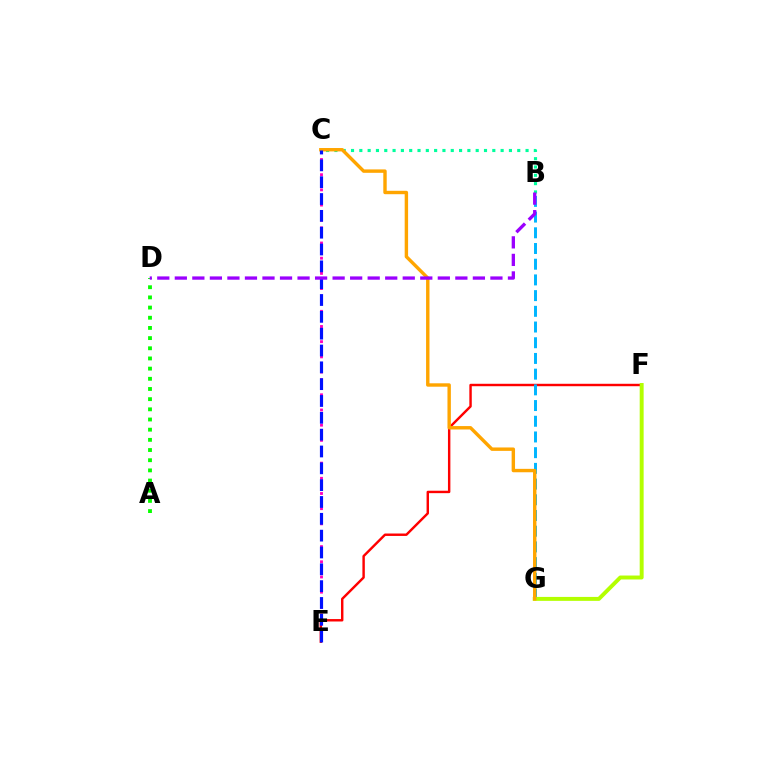{('B', 'C'): [{'color': '#00ff9d', 'line_style': 'dotted', 'thickness': 2.26}], ('E', 'F'): [{'color': '#ff0000', 'line_style': 'solid', 'thickness': 1.75}], ('B', 'G'): [{'color': '#00b5ff', 'line_style': 'dashed', 'thickness': 2.13}], ('A', 'D'): [{'color': '#08ff00', 'line_style': 'dotted', 'thickness': 2.76}], ('F', 'G'): [{'color': '#b3ff00', 'line_style': 'solid', 'thickness': 2.84}], ('C', 'E'): [{'color': '#ff00bd', 'line_style': 'dotted', 'thickness': 2.06}, {'color': '#0010ff', 'line_style': 'dashed', 'thickness': 2.29}], ('C', 'G'): [{'color': '#ffa500', 'line_style': 'solid', 'thickness': 2.45}], ('B', 'D'): [{'color': '#9b00ff', 'line_style': 'dashed', 'thickness': 2.38}]}